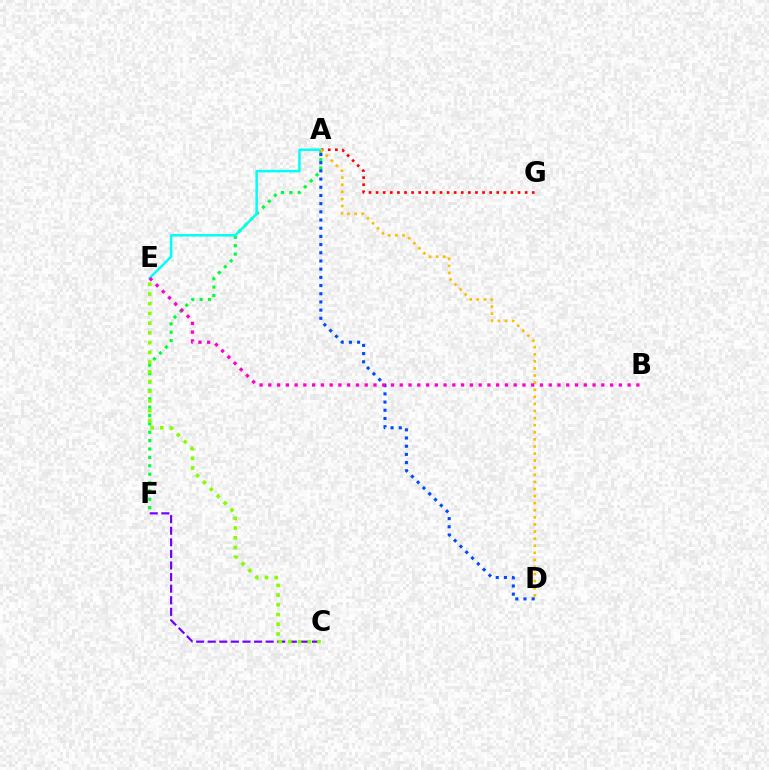{('A', 'F'): [{'color': '#00ff39', 'line_style': 'dotted', 'thickness': 2.28}], ('A', 'D'): [{'color': '#004bff', 'line_style': 'dotted', 'thickness': 2.23}, {'color': '#ffbd00', 'line_style': 'dotted', 'thickness': 1.93}], ('C', 'F'): [{'color': '#7200ff', 'line_style': 'dashed', 'thickness': 1.57}], ('C', 'E'): [{'color': '#84ff00', 'line_style': 'dotted', 'thickness': 2.64}], ('A', 'G'): [{'color': '#ff0000', 'line_style': 'dotted', 'thickness': 1.93}], ('A', 'E'): [{'color': '#00fff6', 'line_style': 'solid', 'thickness': 1.79}], ('B', 'E'): [{'color': '#ff00cf', 'line_style': 'dotted', 'thickness': 2.38}]}